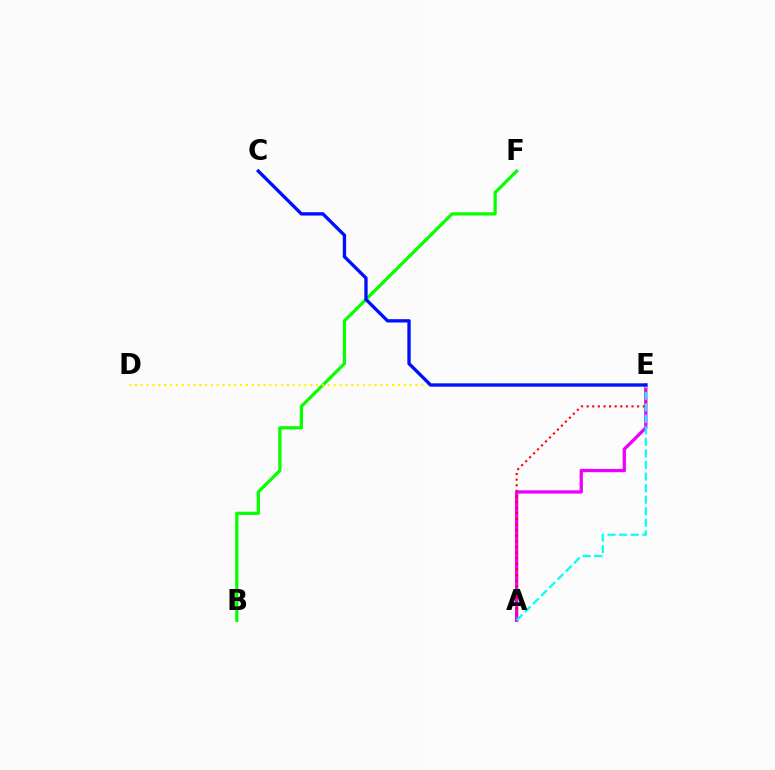{('B', 'F'): [{'color': '#08ff00', 'line_style': 'solid', 'thickness': 2.33}], ('D', 'E'): [{'color': '#fcf500', 'line_style': 'dotted', 'thickness': 1.59}], ('A', 'E'): [{'color': '#ee00ff', 'line_style': 'solid', 'thickness': 2.38}, {'color': '#ff0000', 'line_style': 'dotted', 'thickness': 1.52}, {'color': '#00fff6', 'line_style': 'dashed', 'thickness': 1.57}], ('C', 'E'): [{'color': '#0010ff', 'line_style': 'solid', 'thickness': 2.4}]}